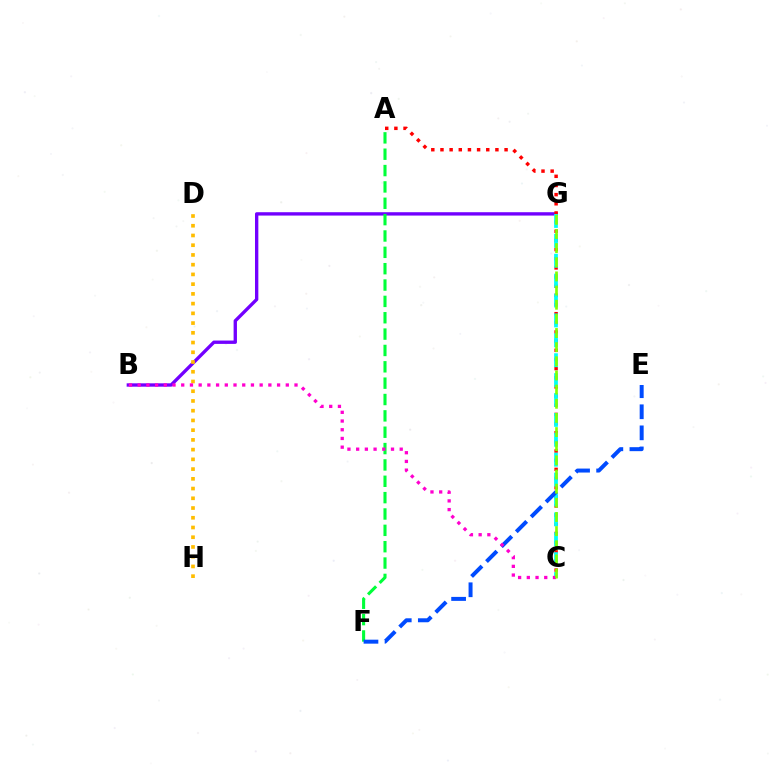{('B', 'G'): [{'color': '#7200ff', 'line_style': 'solid', 'thickness': 2.41}], ('A', 'C'): [{'color': '#ff0000', 'line_style': 'dotted', 'thickness': 2.49}], ('C', 'G'): [{'color': '#00fff6', 'line_style': 'dashed', 'thickness': 2.7}, {'color': '#84ff00', 'line_style': 'dashed', 'thickness': 1.92}], ('A', 'F'): [{'color': '#00ff39', 'line_style': 'dashed', 'thickness': 2.22}], ('E', 'F'): [{'color': '#004bff', 'line_style': 'dashed', 'thickness': 2.86}], ('D', 'H'): [{'color': '#ffbd00', 'line_style': 'dotted', 'thickness': 2.64}], ('B', 'C'): [{'color': '#ff00cf', 'line_style': 'dotted', 'thickness': 2.37}]}